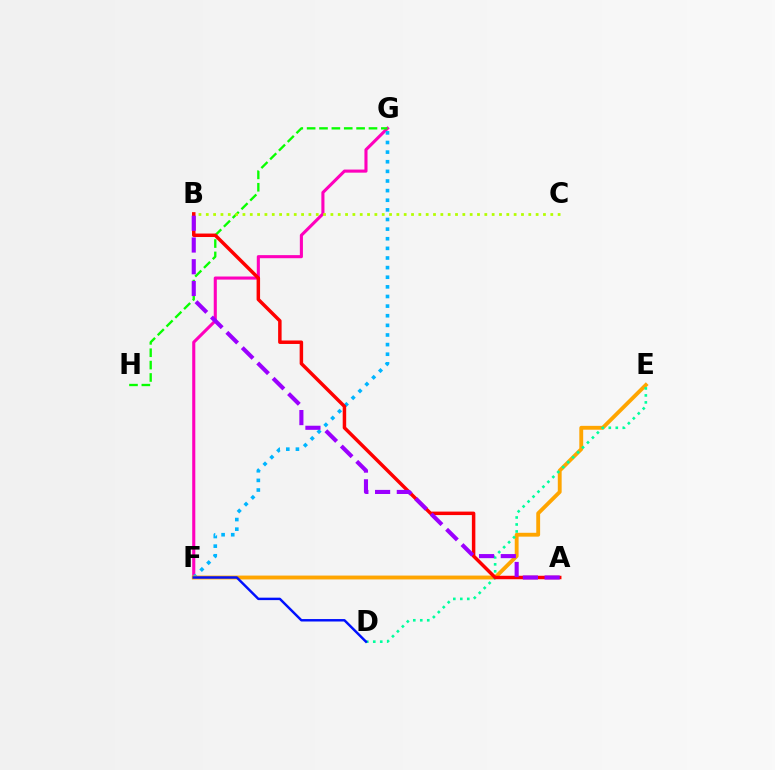{('F', 'G'): [{'color': '#ff00bd', 'line_style': 'solid', 'thickness': 2.23}, {'color': '#00b5ff', 'line_style': 'dotted', 'thickness': 2.61}], ('G', 'H'): [{'color': '#08ff00', 'line_style': 'dashed', 'thickness': 1.68}], ('E', 'F'): [{'color': '#ffa500', 'line_style': 'solid', 'thickness': 2.78}], ('D', 'E'): [{'color': '#00ff9d', 'line_style': 'dotted', 'thickness': 1.9}], ('A', 'B'): [{'color': '#ff0000', 'line_style': 'solid', 'thickness': 2.5}, {'color': '#9b00ff', 'line_style': 'dashed', 'thickness': 2.95}], ('D', 'F'): [{'color': '#0010ff', 'line_style': 'solid', 'thickness': 1.76}], ('B', 'C'): [{'color': '#b3ff00', 'line_style': 'dotted', 'thickness': 1.99}]}